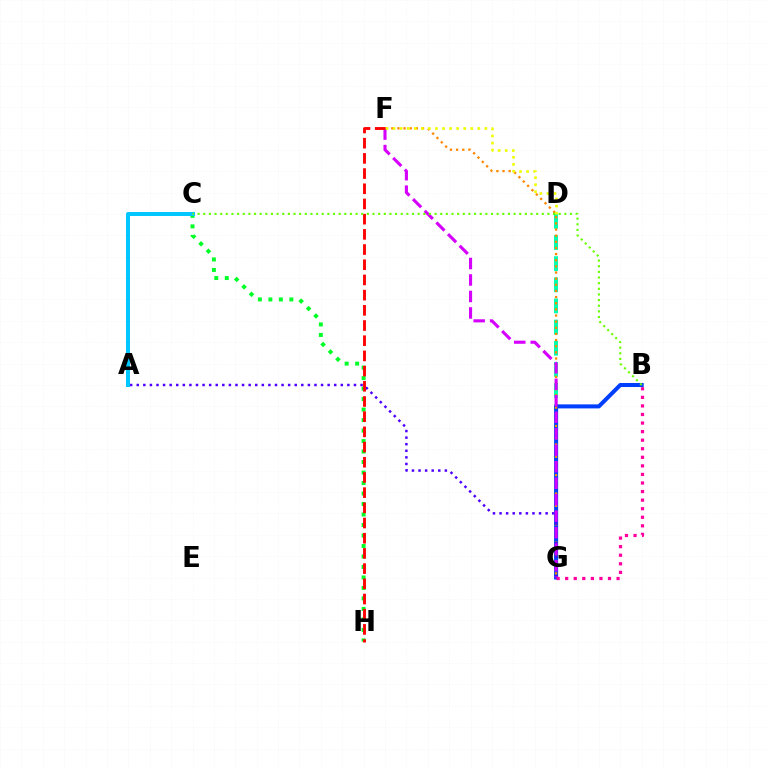{('C', 'H'): [{'color': '#00ff27', 'line_style': 'dotted', 'thickness': 2.85}], ('D', 'G'): [{'color': '#00ffaf', 'line_style': 'dashed', 'thickness': 2.87}], ('B', 'G'): [{'color': '#003fff', 'line_style': 'solid', 'thickness': 2.91}, {'color': '#ff00a0', 'line_style': 'dotted', 'thickness': 2.33}], ('F', 'G'): [{'color': '#ff8800', 'line_style': 'dotted', 'thickness': 1.67}, {'color': '#d600ff', 'line_style': 'dashed', 'thickness': 2.24}], ('A', 'G'): [{'color': '#4f00ff', 'line_style': 'dotted', 'thickness': 1.79}], ('A', 'C'): [{'color': '#00c7ff', 'line_style': 'solid', 'thickness': 2.88}], ('F', 'H'): [{'color': '#ff0000', 'line_style': 'dashed', 'thickness': 2.06}], ('D', 'F'): [{'color': '#eeff00', 'line_style': 'dotted', 'thickness': 1.92}], ('B', 'C'): [{'color': '#66ff00', 'line_style': 'dotted', 'thickness': 1.53}]}